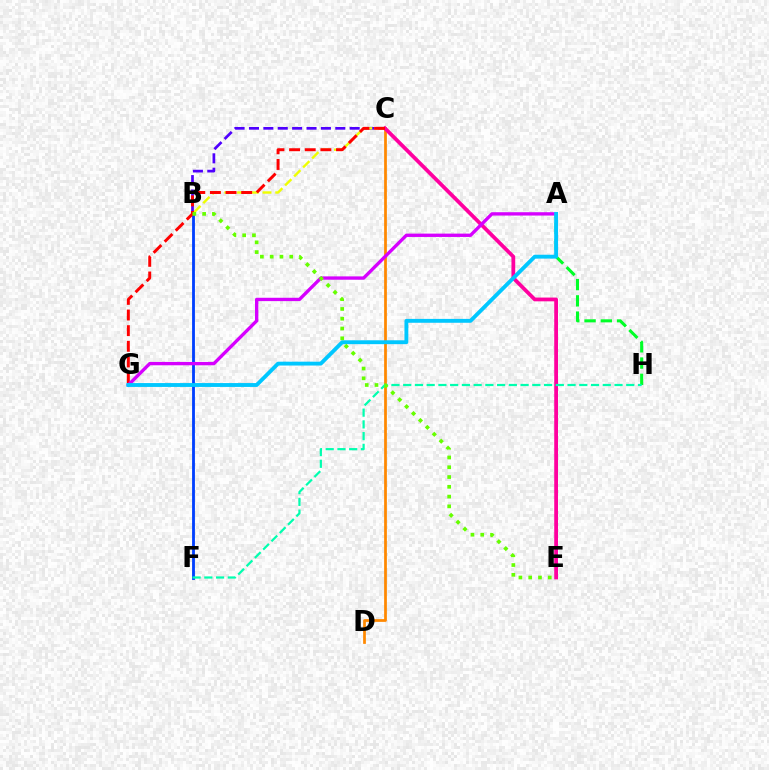{('C', 'D'): [{'color': '#ff8800', 'line_style': 'solid', 'thickness': 1.97}], ('A', 'H'): [{'color': '#00ff27', 'line_style': 'dashed', 'thickness': 2.21}], ('B', 'F'): [{'color': '#003fff', 'line_style': 'solid', 'thickness': 2.04}], ('B', 'C'): [{'color': '#4f00ff', 'line_style': 'dashed', 'thickness': 1.95}, {'color': '#eeff00', 'line_style': 'dashed', 'thickness': 1.73}], ('C', 'E'): [{'color': '#ff00a0', 'line_style': 'solid', 'thickness': 2.71}], ('F', 'H'): [{'color': '#00ffaf', 'line_style': 'dashed', 'thickness': 1.59}], ('C', 'G'): [{'color': '#ff0000', 'line_style': 'dashed', 'thickness': 2.12}], ('A', 'G'): [{'color': '#d600ff', 'line_style': 'solid', 'thickness': 2.41}, {'color': '#00c7ff', 'line_style': 'solid', 'thickness': 2.78}], ('B', 'E'): [{'color': '#66ff00', 'line_style': 'dotted', 'thickness': 2.66}]}